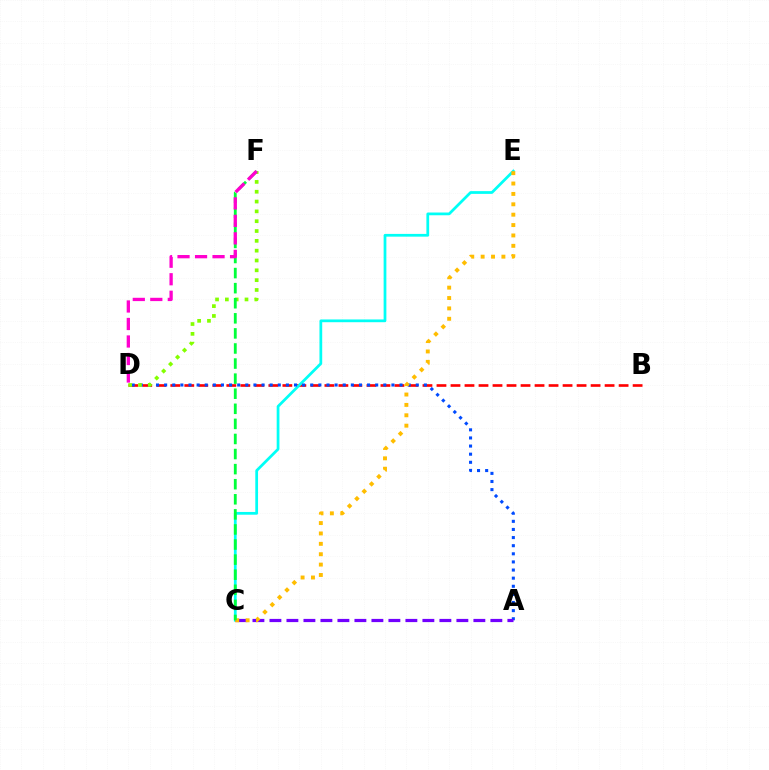{('B', 'D'): [{'color': '#ff0000', 'line_style': 'dashed', 'thickness': 1.9}], ('C', 'E'): [{'color': '#00fff6', 'line_style': 'solid', 'thickness': 1.98}, {'color': '#ffbd00', 'line_style': 'dotted', 'thickness': 2.82}], ('A', 'D'): [{'color': '#004bff', 'line_style': 'dotted', 'thickness': 2.21}], ('A', 'C'): [{'color': '#7200ff', 'line_style': 'dashed', 'thickness': 2.31}], ('D', 'F'): [{'color': '#84ff00', 'line_style': 'dotted', 'thickness': 2.67}, {'color': '#ff00cf', 'line_style': 'dashed', 'thickness': 2.38}], ('C', 'F'): [{'color': '#00ff39', 'line_style': 'dashed', 'thickness': 2.05}]}